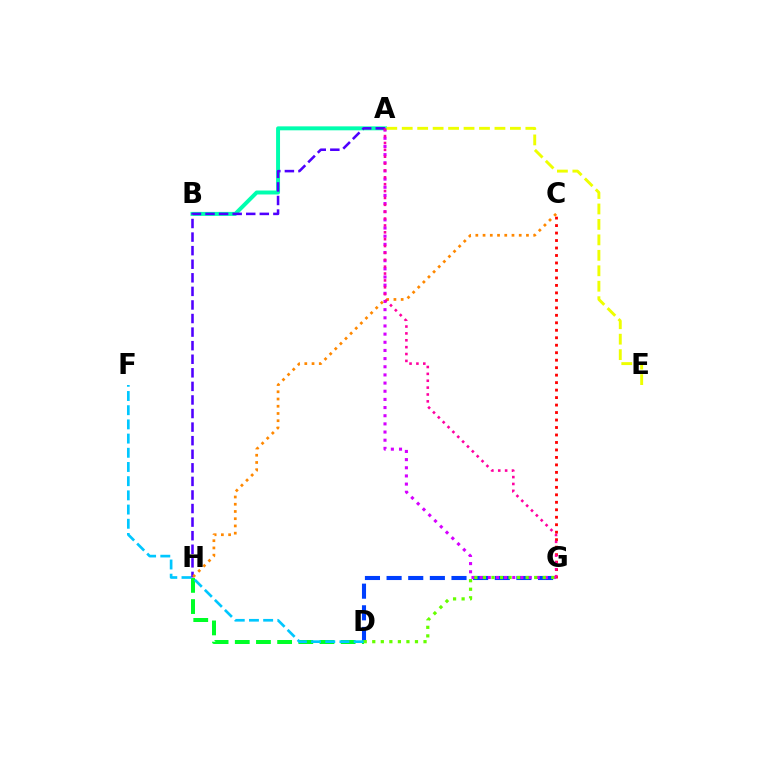{('D', 'G'): [{'color': '#003fff', 'line_style': 'dashed', 'thickness': 2.94}, {'color': '#66ff00', 'line_style': 'dotted', 'thickness': 2.32}], ('C', 'G'): [{'color': '#ff0000', 'line_style': 'dotted', 'thickness': 2.03}], ('D', 'H'): [{'color': '#00ff27', 'line_style': 'dashed', 'thickness': 2.88}], ('A', 'B'): [{'color': '#00ffaf', 'line_style': 'solid', 'thickness': 2.85}], ('A', 'G'): [{'color': '#d600ff', 'line_style': 'dotted', 'thickness': 2.22}, {'color': '#ff00a0', 'line_style': 'dotted', 'thickness': 1.87}], ('A', 'E'): [{'color': '#eeff00', 'line_style': 'dashed', 'thickness': 2.1}], ('D', 'F'): [{'color': '#00c7ff', 'line_style': 'dashed', 'thickness': 1.93}], ('A', 'H'): [{'color': '#4f00ff', 'line_style': 'dashed', 'thickness': 1.84}], ('C', 'H'): [{'color': '#ff8800', 'line_style': 'dotted', 'thickness': 1.96}]}